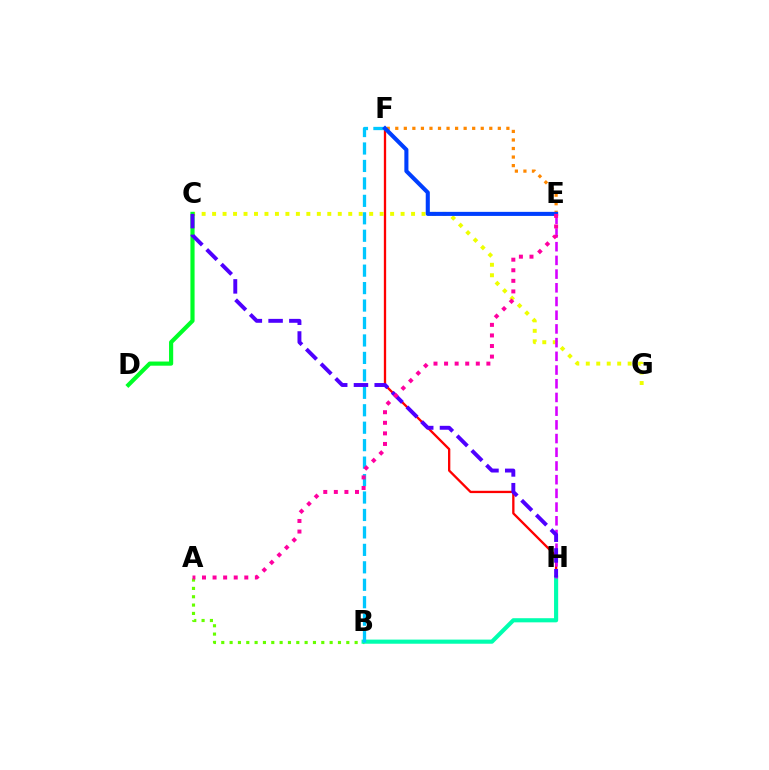{('F', 'H'): [{'color': '#ff0000', 'line_style': 'solid', 'thickness': 1.67}], ('A', 'B'): [{'color': '#66ff00', 'line_style': 'dotted', 'thickness': 2.26}], ('B', 'H'): [{'color': '#00ffaf', 'line_style': 'solid', 'thickness': 2.97}], ('C', 'G'): [{'color': '#eeff00', 'line_style': 'dotted', 'thickness': 2.85}], ('E', 'H'): [{'color': '#d600ff', 'line_style': 'dashed', 'thickness': 1.86}], ('E', 'F'): [{'color': '#ff8800', 'line_style': 'dotted', 'thickness': 2.32}, {'color': '#003fff', 'line_style': 'solid', 'thickness': 2.94}], ('C', 'D'): [{'color': '#00ff27', 'line_style': 'solid', 'thickness': 3.0}], ('B', 'F'): [{'color': '#00c7ff', 'line_style': 'dashed', 'thickness': 2.37}], ('C', 'H'): [{'color': '#4f00ff', 'line_style': 'dashed', 'thickness': 2.82}], ('A', 'E'): [{'color': '#ff00a0', 'line_style': 'dotted', 'thickness': 2.87}]}